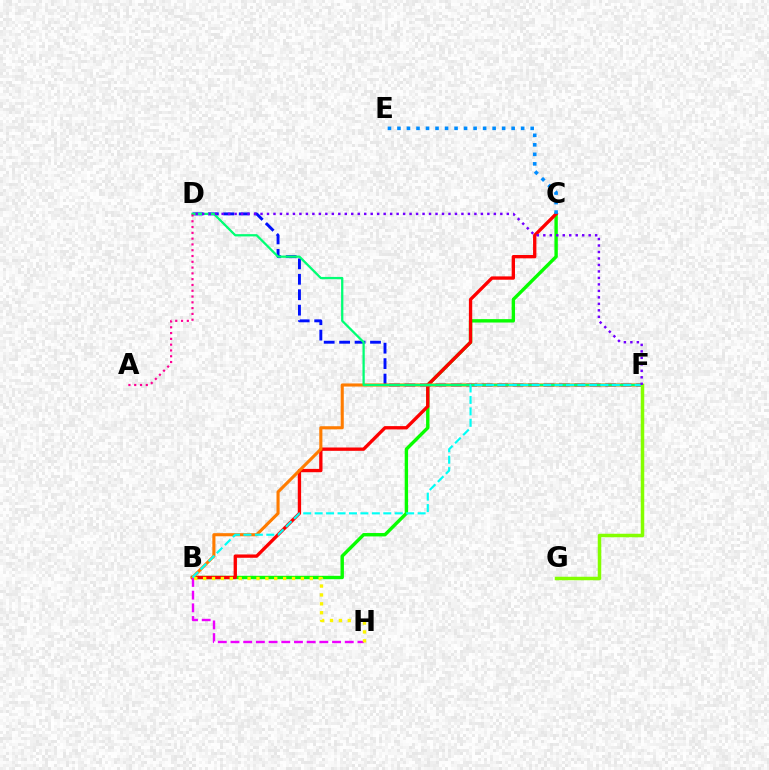{('B', 'C'): [{'color': '#08ff00', 'line_style': 'solid', 'thickness': 2.44}, {'color': '#ff0000', 'line_style': 'solid', 'thickness': 2.39}], ('D', 'F'): [{'color': '#0010ff', 'line_style': 'dashed', 'thickness': 2.1}, {'color': '#00ff74', 'line_style': 'solid', 'thickness': 1.64}, {'color': '#7200ff', 'line_style': 'dotted', 'thickness': 1.76}], ('B', 'F'): [{'color': '#ff7c00', 'line_style': 'solid', 'thickness': 2.24}, {'color': '#00fff6', 'line_style': 'dashed', 'thickness': 1.55}], ('B', 'H'): [{'color': '#ee00ff', 'line_style': 'dashed', 'thickness': 1.72}, {'color': '#fcf500', 'line_style': 'dotted', 'thickness': 2.41}], ('C', 'E'): [{'color': '#008cff', 'line_style': 'dotted', 'thickness': 2.59}], ('F', 'G'): [{'color': '#84ff00', 'line_style': 'solid', 'thickness': 2.52}], ('A', 'D'): [{'color': '#ff0094', 'line_style': 'dotted', 'thickness': 1.57}]}